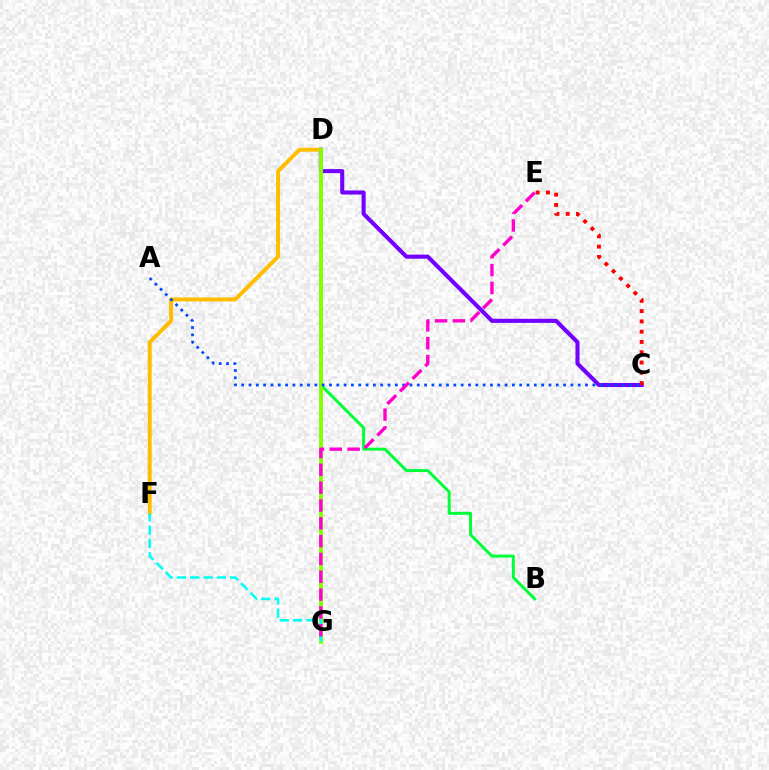{('C', 'D'): [{'color': '#7200ff', 'line_style': 'solid', 'thickness': 2.93}], ('B', 'D'): [{'color': '#00ff39', 'line_style': 'solid', 'thickness': 2.14}], ('D', 'F'): [{'color': '#ffbd00', 'line_style': 'solid', 'thickness': 2.84}], ('D', 'G'): [{'color': '#84ff00', 'line_style': 'solid', 'thickness': 2.8}], ('F', 'G'): [{'color': '#00fff6', 'line_style': 'dashed', 'thickness': 1.81}], ('A', 'C'): [{'color': '#004bff', 'line_style': 'dotted', 'thickness': 1.99}], ('C', 'E'): [{'color': '#ff0000', 'line_style': 'dotted', 'thickness': 2.79}], ('E', 'G'): [{'color': '#ff00cf', 'line_style': 'dashed', 'thickness': 2.42}]}